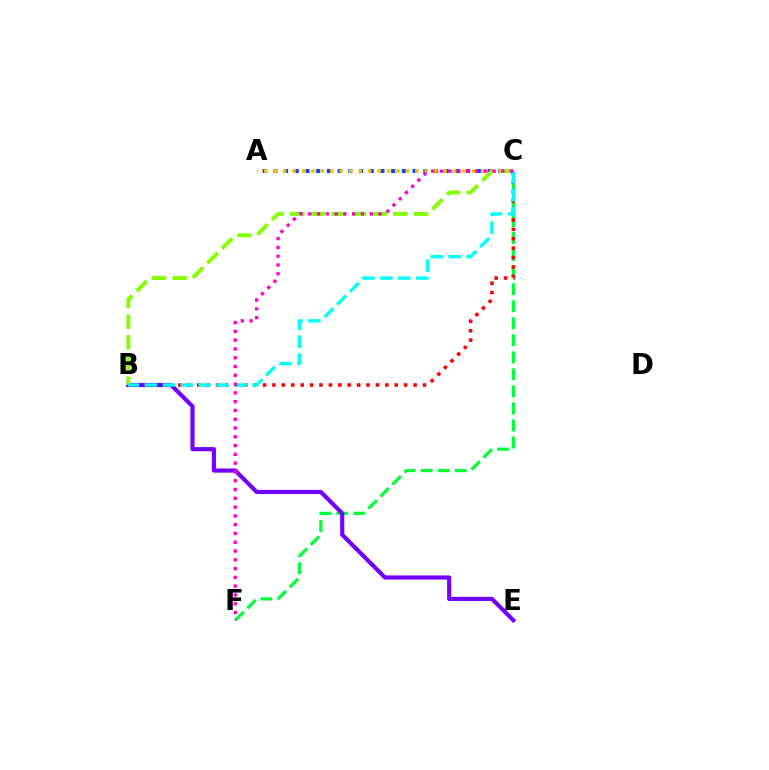{('C', 'F'): [{'color': '#00ff39', 'line_style': 'dashed', 'thickness': 2.31}, {'color': '#ff00cf', 'line_style': 'dotted', 'thickness': 2.39}], ('A', 'C'): [{'color': '#004bff', 'line_style': 'dotted', 'thickness': 2.91}, {'color': '#ffbd00', 'line_style': 'dotted', 'thickness': 2.57}], ('B', 'C'): [{'color': '#ff0000', 'line_style': 'dotted', 'thickness': 2.56}, {'color': '#84ff00', 'line_style': 'dashed', 'thickness': 2.8}, {'color': '#00fff6', 'line_style': 'dashed', 'thickness': 2.44}], ('B', 'E'): [{'color': '#7200ff', 'line_style': 'solid', 'thickness': 2.98}]}